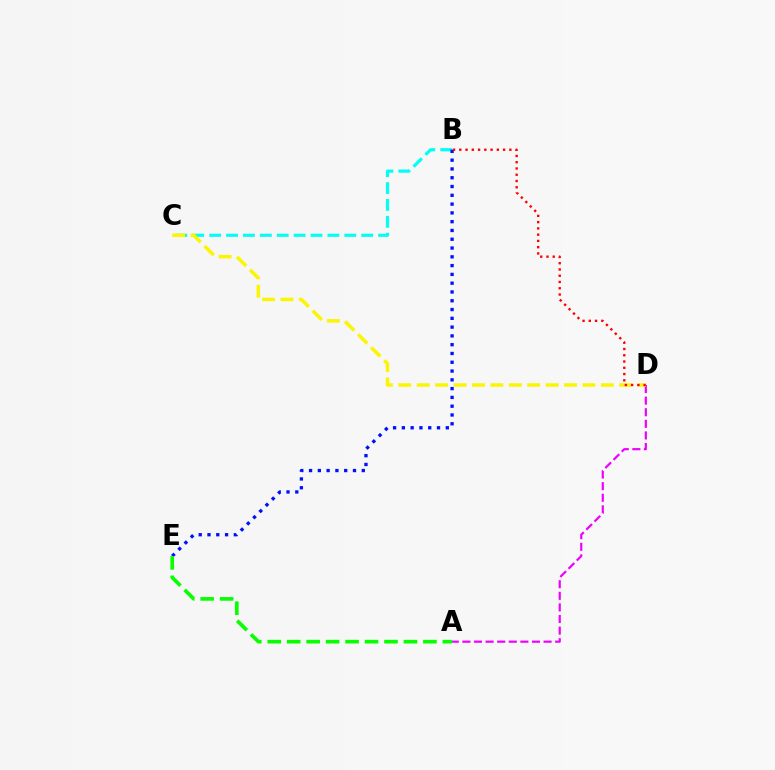{('B', 'C'): [{'color': '#00fff6', 'line_style': 'dashed', 'thickness': 2.29}], ('A', 'D'): [{'color': '#ee00ff', 'line_style': 'dashed', 'thickness': 1.58}], ('B', 'E'): [{'color': '#0010ff', 'line_style': 'dotted', 'thickness': 2.39}], ('C', 'D'): [{'color': '#fcf500', 'line_style': 'dashed', 'thickness': 2.5}], ('A', 'E'): [{'color': '#08ff00', 'line_style': 'dashed', 'thickness': 2.64}], ('B', 'D'): [{'color': '#ff0000', 'line_style': 'dotted', 'thickness': 1.7}]}